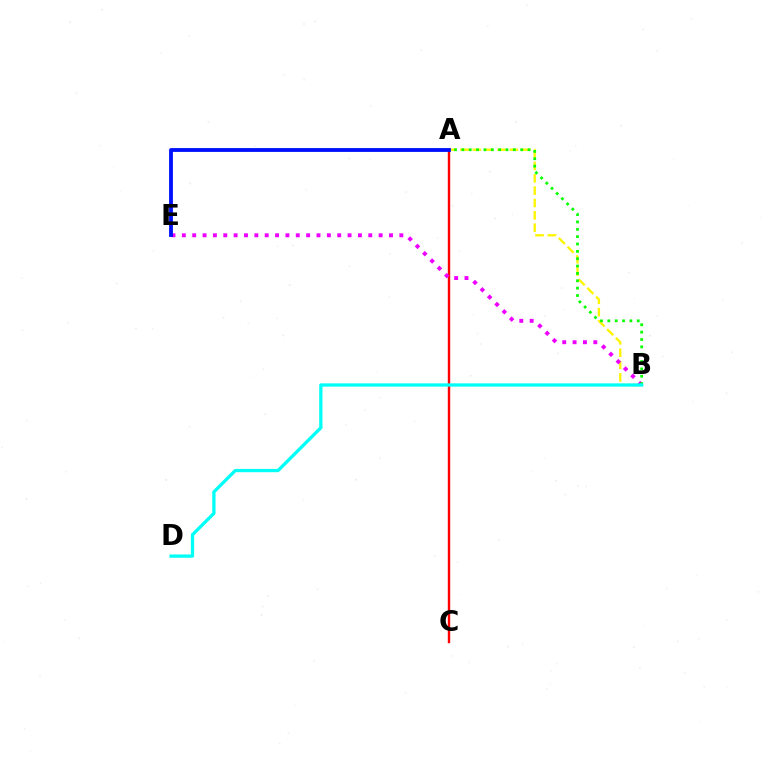{('A', 'B'): [{'color': '#fcf500', 'line_style': 'dashed', 'thickness': 1.68}, {'color': '#08ff00', 'line_style': 'dotted', 'thickness': 2.0}], ('A', 'C'): [{'color': '#ff0000', 'line_style': 'solid', 'thickness': 1.74}], ('B', 'E'): [{'color': '#ee00ff', 'line_style': 'dotted', 'thickness': 2.81}], ('B', 'D'): [{'color': '#00fff6', 'line_style': 'solid', 'thickness': 2.36}], ('A', 'E'): [{'color': '#0010ff', 'line_style': 'solid', 'thickness': 2.75}]}